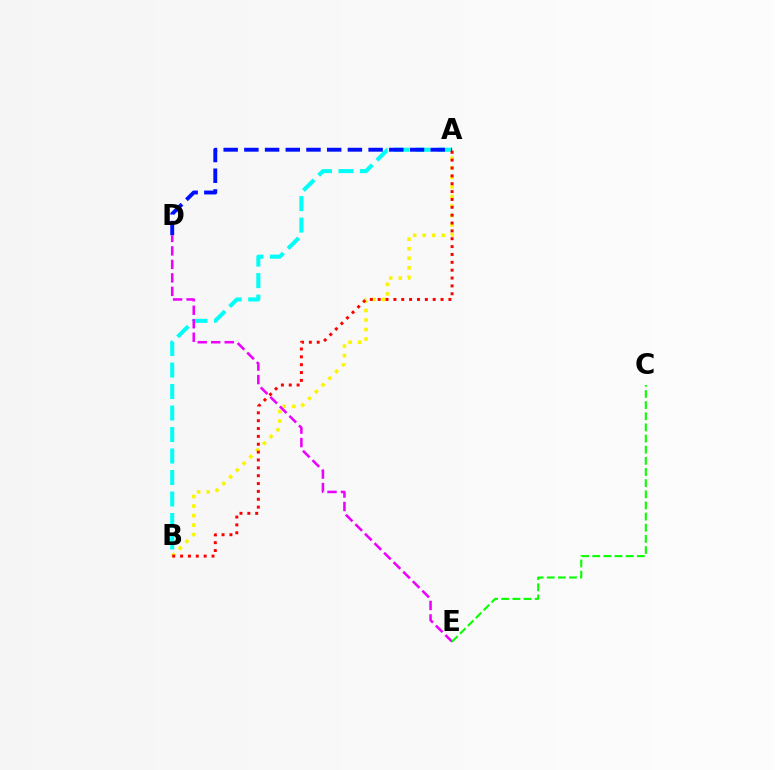{('A', 'B'): [{'color': '#fcf500', 'line_style': 'dotted', 'thickness': 2.59}, {'color': '#00fff6', 'line_style': 'dashed', 'thickness': 2.92}, {'color': '#ff0000', 'line_style': 'dotted', 'thickness': 2.14}], ('A', 'D'): [{'color': '#0010ff', 'line_style': 'dashed', 'thickness': 2.81}], ('D', 'E'): [{'color': '#ee00ff', 'line_style': 'dashed', 'thickness': 1.83}], ('C', 'E'): [{'color': '#08ff00', 'line_style': 'dashed', 'thickness': 1.51}]}